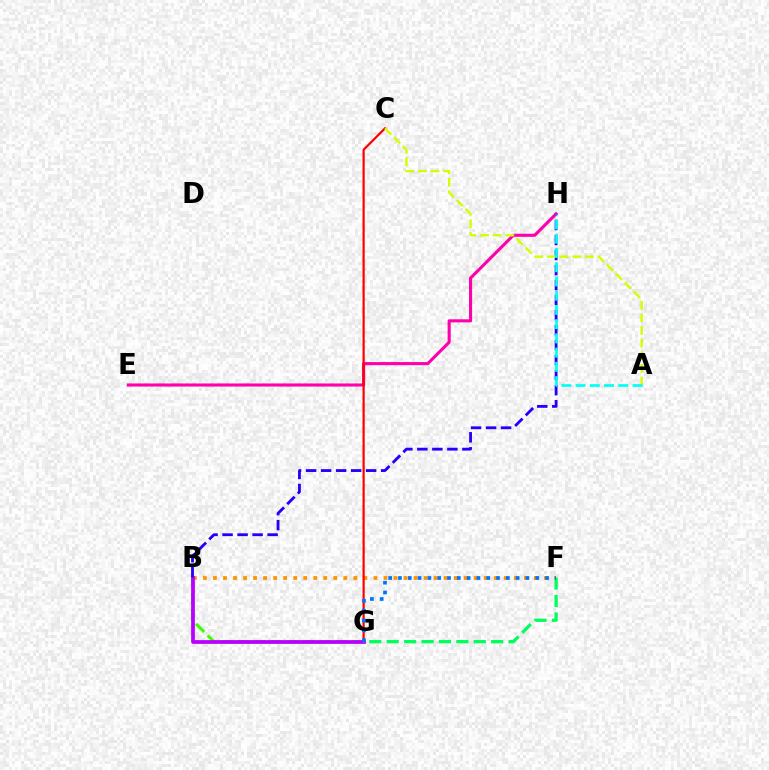{('B', 'F'): [{'color': '#ff9400', 'line_style': 'dotted', 'thickness': 2.73}], ('B', 'G'): [{'color': '#3dff00', 'line_style': 'dashed', 'thickness': 2.22}, {'color': '#b900ff', 'line_style': 'solid', 'thickness': 2.7}], ('E', 'H'): [{'color': '#ff00ac', 'line_style': 'solid', 'thickness': 2.23}], ('C', 'G'): [{'color': '#ff0000', 'line_style': 'solid', 'thickness': 1.59}], ('B', 'H'): [{'color': '#2500ff', 'line_style': 'dashed', 'thickness': 2.04}], ('A', 'C'): [{'color': '#d1ff00', 'line_style': 'dashed', 'thickness': 1.72}], ('F', 'G'): [{'color': '#00ff5c', 'line_style': 'dashed', 'thickness': 2.37}, {'color': '#0074ff', 'line_style': 'dotted', 'thickness': 2.67}], ('A', 'H'): [{'color': '#00fff6', 'line_style': 'dashed', 'thickness': 1.93}]}